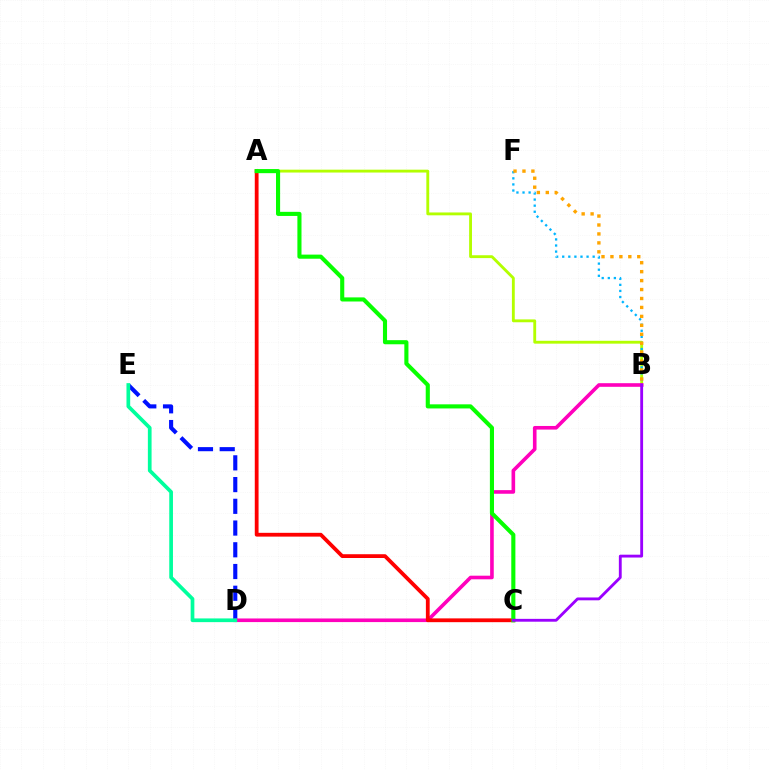{('D', 'E'): [{'color': '#0010ff', 'line_style': 'dashed', 'thickness': 2.95}, {'color': '#00ff9d', 'line_style': 'solid', 'thickness': 2.67}], ('A', 'B'): [{'color': '#b3ff00', 'line_style': 'solid', 'thickness': 2.06}], ('B', 'D'): [{'color': '#ff00bd', 'line_style': 'solid', 'thickness': 2.61}], ('B', 'F'): [{'color': '#00b5ff', 'line_style': 'dotted', 'thickness': 1.65}, {'color': '#ffa500', 'line_style': 'dotted', 'thickness': 2.43}], ('A', 'C'): [{'color': '#ff0000', 'line_style': 'solid', 'thickness': 2.73}, {'color': '#08ff00', 'line_style': 'solid', 'thickness': 2.96}], ('B', 'C'): [{'color': '#9b00ff', 'line_style': 'solid', 'thickness': 2.05}]}